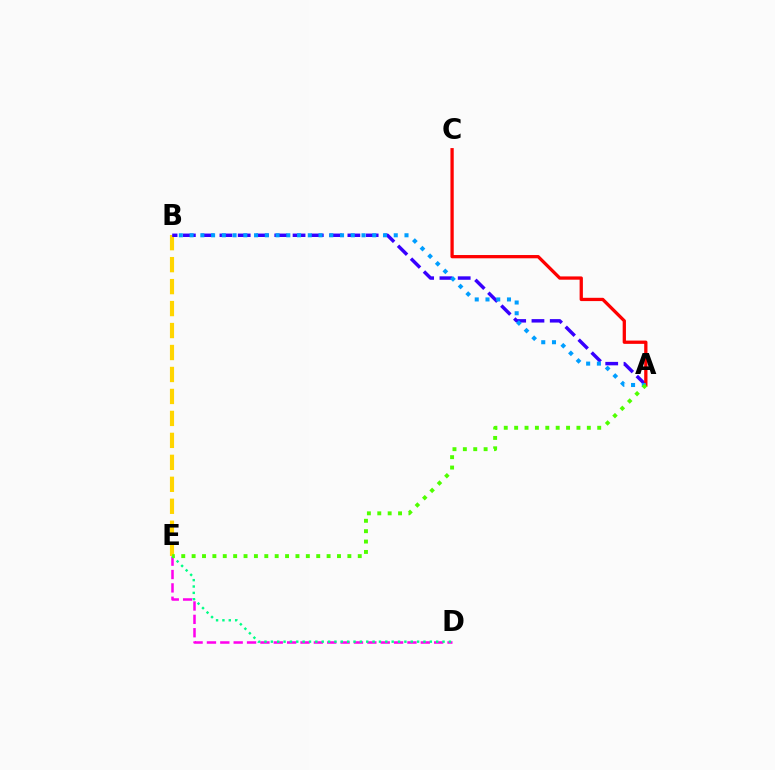{('D', 'E'): [{'color': '#ff00ed', 'line_style': 'dashed', 'thickness': 1.82}, {'color': '#00ff86', 'line_style': 'dotted', 'thickness': 1.73}], ('B', 'E'): [{'color': '#ffd500', 'line_style': 'dashed', 'thickness': 2.98}], ('A', 'B'): [{'color': '#3700ff', 'line_style': 'dashed', 'thickness': 2.48}, {'color': '#009eff', 'line_style': 'dotted', 'thickness': 2.92}], ('A', 'C'): [{'color': '#ff0000', 'line_style': 'solid', 'thickness': 2.36}], ('A', 'E'): [{'color': '#4fff00', 'line_style': 'dotted', 'thickness': 2.82}]}